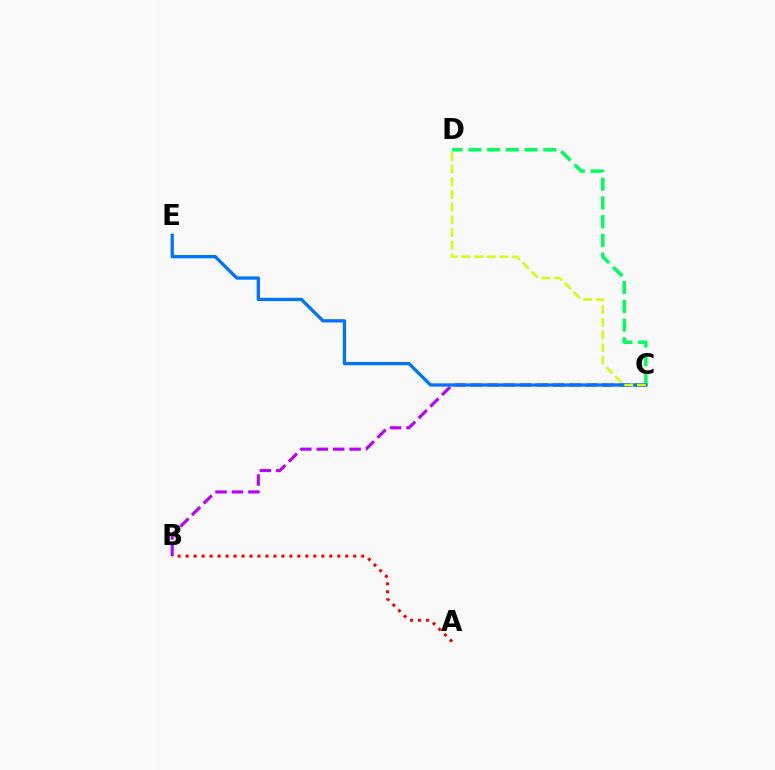{('B', 'C'): [{'color': '#b900ff', 'line_style': 'dashed', 'thickness': 2.23}], ('C', 'D'): [{'color': '#00ff5c', 'line_style': 'dashed', 'thickness': 2.54}, {'color': '#d1ff00', 'line_style': 'dashed', 'thickness': 1.72}], ('C', 'E'): [{'color': '#0074ff', 'line_style': 'solid', 'thickness': 2.37}], ('A', 'B'): [{'color': '#ff0000', 'line_style': 'dotted', 'thickness': 2.17}]}